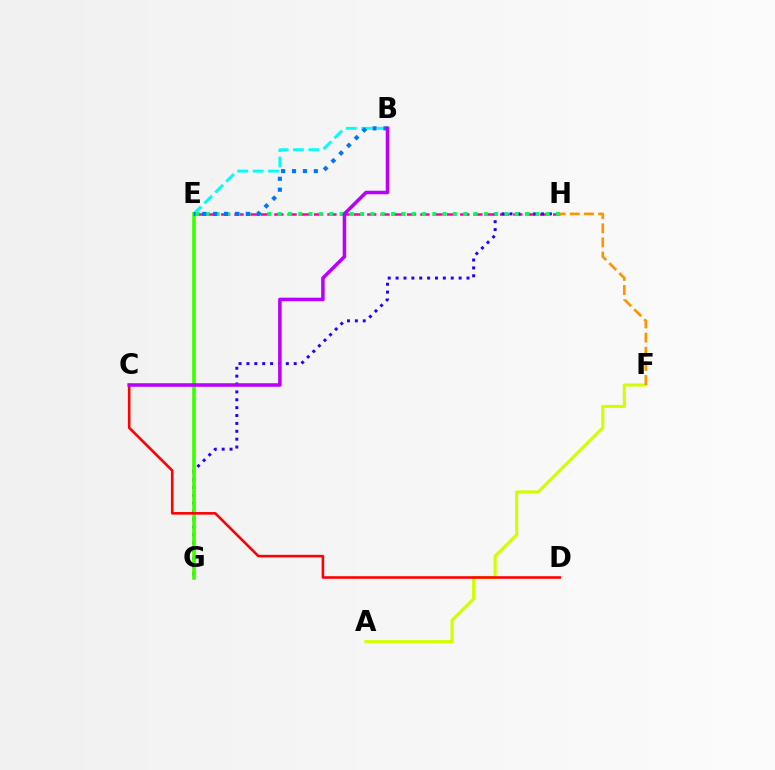{('E', 'H'): [{'color': '#ff00ac', 'line_style': 'dashed', 'thickness': 1.8}, {'color': '#00ff5c', 'line_style': 'dotted', 'thickness': 2.8}], ('G', 'H'): [{'color': '#2500ff', 'line_style': 'dotted', 'thickness': 2.14}], ('B', 'E'): [{'color': '#00fff6', 'line_style': 'dashed', 'thickness': 2.09}, {'color': '#0074ff', 'line_style': 'dotted', 'thickness': 2.96}], ('E', 'G'): [{'color': '#3dff00', 'line_style': 'solid', 'thickness': 2.6}], ('A', 'F'): [{'color': '#d1ff00', 'line_style': 'solid', 'thickness': 2.25}], ('F', 'H'): [{'color': '#ff9400', 'line_style': 'dashed', 'thickness': 1.92}], ('C', 'D'): [{'color': '#ff0000', 'line_style': 'solid', 'thickness': 1.86}], ('B', 'C'): [{'color': '#b900ff', 'line_style': 'solid', 'thickness': 2.55}]}